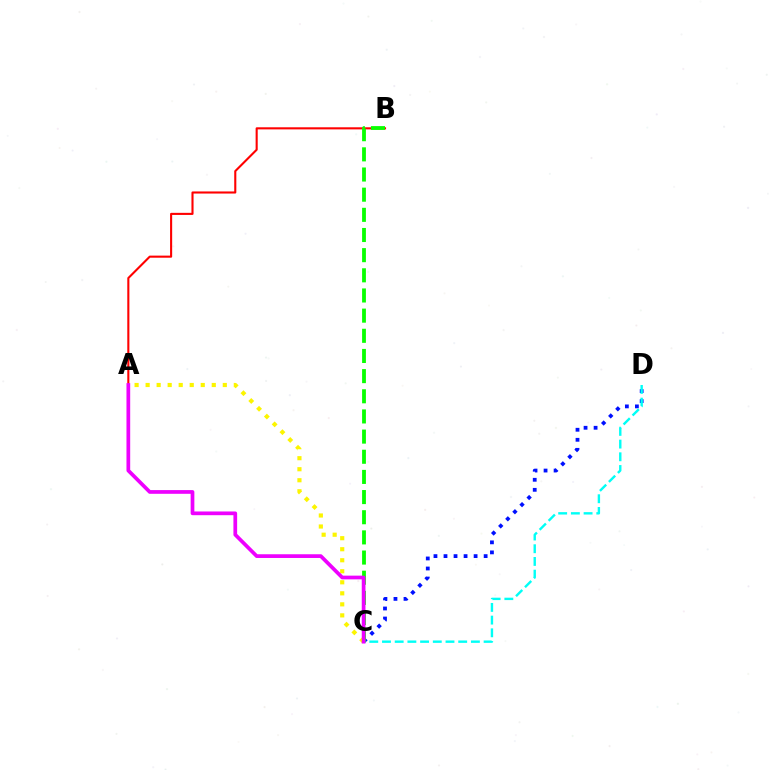{('A', 'C'): [{'color': '#fcf500', 'line_style': 'dotted', 'thickness': 3.0}, {'color': '#ee00ff', 'line_style': 'solid', 'thickness': 2.68}], ('C', 'D'): [{'color': '#0010ff', 'line_style': 'dotted', 'thickness': 2.73}, {'color': '#00fff6', 'line_style': 'dashed', 'thickness': 1.73}], ('A', 'B'): [{'color': '#ff0000', 'line_style': 'solid', 'thickness': 1.51}], ('B', 'C'): [{'color': '#08ff00', 'line_style': 'dashed', 'thickness': 2.74}]}